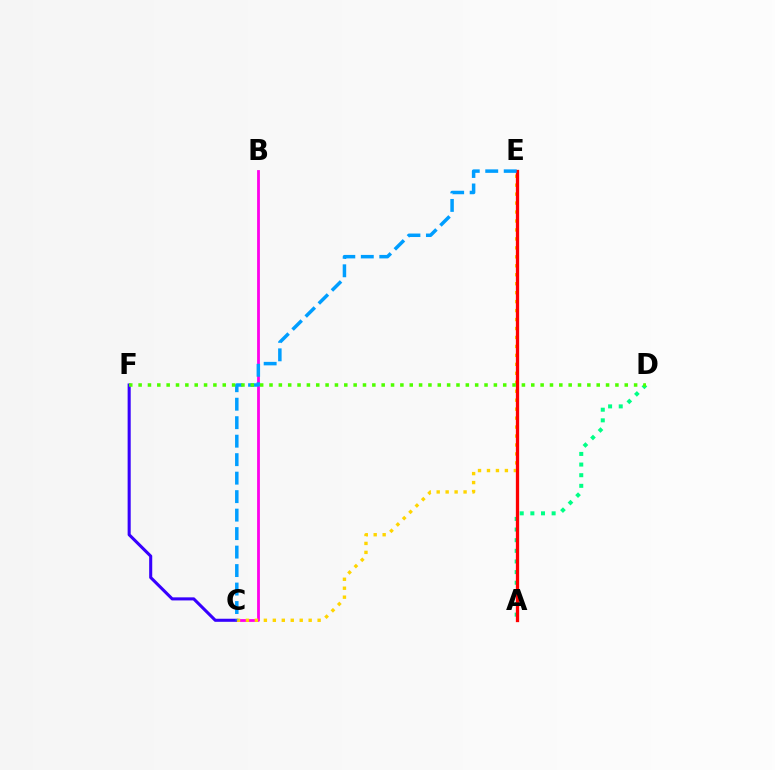{('B', 'C'): [{'color': '#ff00ed', 'line_style': 'solid', 'thickness': 2.02}], ('A', 'D'): [{'color': '#00ff86', 'line_style': 'dotted', 'thickness': 2.89}], ('C', 'F'): [{'color': '#3700ff', 'line_style': 'solid', 'thickness': 2.21}], ('C', 'E'): [{'color': '#ffd500', 'line_style': 'dotted', 'thickness': 2.43}, {'color': '#009eff', 'line_style': 'dashed', 'thickness': 2.51}], ('A', 'E'): [{'color': '#ff0000', 'line_style': 'solid', 'thickness': 2.36}], ('D', 'F'): [{'color': '#4fff00', 'line_style': 'dotted', 'thickness': 2.54}]}